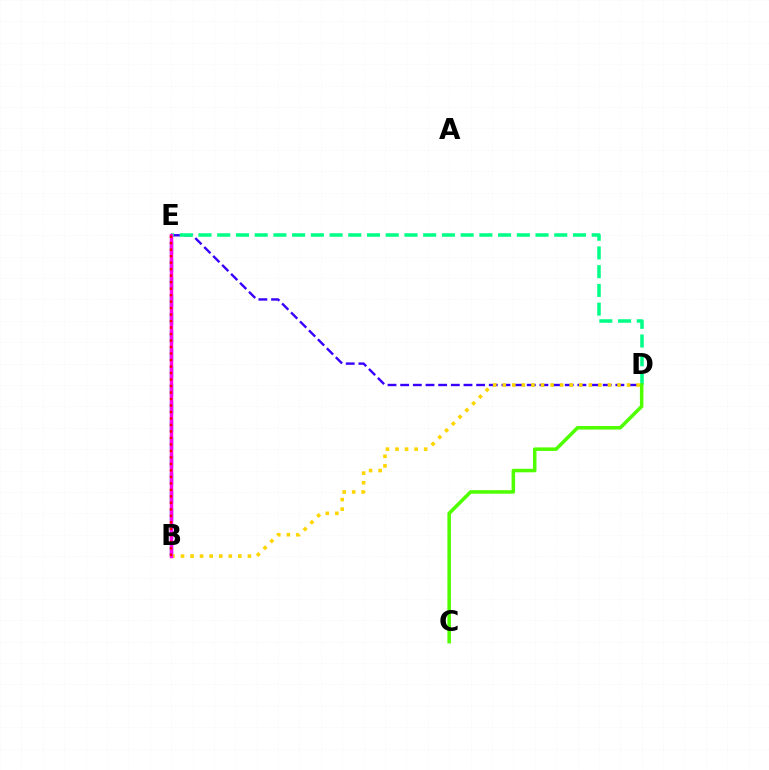{('D', 'E'): [{'color': '#3700ff', 'line_style': 'dashed', 'thickness': 1.72}, {'color': '#00ff86', 'line_style': 'dashed', 'thickness': 2.54}], ('B', 'E'): [{'color': '#009eff', 'line_style': 'dashed', 'thickness': 2.42}, {'color': '#ff00ed', 'line_style': 'solid', 'thickness': 2.5}, {'color': '#ff0000', 'line_style': 'dotted', 'thickness': 1.76}], ('B', 'D'): [{'color': '#ffd500', 'line_style': 'dotted', 'thickness': 2.6}], ('C', 'D'): [{'color': '#4fff00', 'line_style': 'solid', 'thickness': 2.54}]}